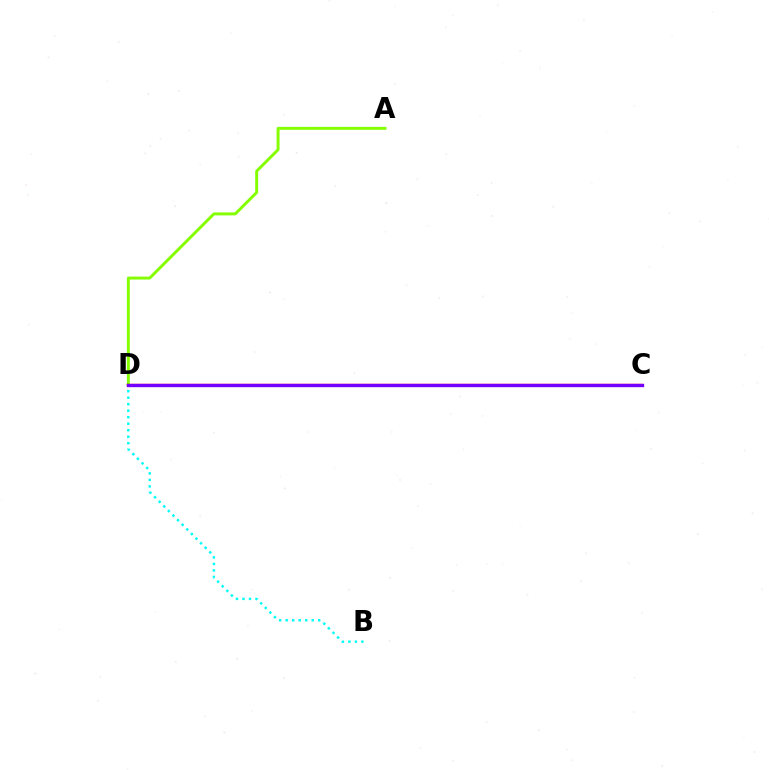{('A', 'D'): [{'color': '#84ff00', 'line_style': 'solid', 'thickness': 2.11}], ('B', 'D'): [{'color': '#00fff6', 'line_style': 'dotted', 'thickness': 1.77}], ('C', 'D'): [{'color': '#ff0000', 'line_style': 'solid', 'thickness': 1.68}, {'color': '#7200ff', 'line_style': 'solid', 'thickness': 2.39}]}